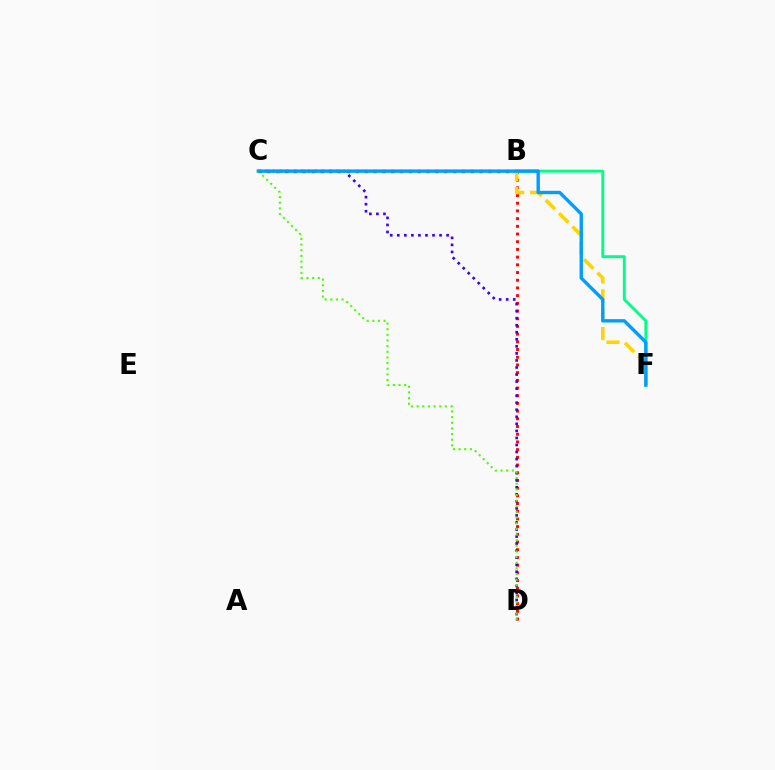{('B', 'C'): [{'color': '#ff00ed', 'line_style': 'dotted', 'thickness': 2.4}], ('B', 'D'): [{'color': '#ff0000', 'line_style': 'dotted', 'thickness': 2.09}], ('B', 'F'): [{'color': '#00ff86', 'line_style': 'solid', 'thickness': 2.09}, {'color': '#ffd500', 'line_style': 'dashed', 'thickness': 2.56}], ('C', 'D'): [{'color': '#3700ff', 'line_style': 'dotted', 'thickness': 1.91}, {'color': '#4fff00', 'line_style': 'dotted', 'thickness': 1.53}], ('C', 'F'): [{'color': '#009eff', 'line_style': 'solid', 'thickness': 2.44}]}